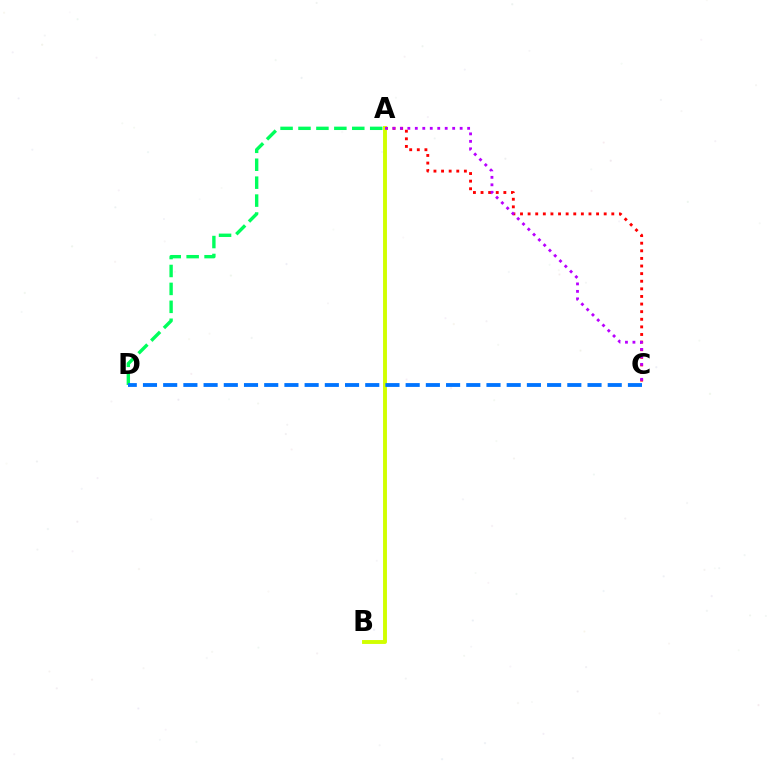{('A', 'C'): [{'color': '#ff0000', 'line_style': 'dotted', 'thickness': 2.07}, {'color': '#b900ff', 'line_style': 'dotted', 'thickness': 2.03}], ('A', 'D'): [{'color': '#00ff5c', 'line_style': 'dashed', 'thickness': 2.44}], ('A', 'B'): [{'color': '#d1ff00', 'line_style': 'solid', 'thickness': 2.81}], ('C', 'D'): [{'color': '#0074ff', 'line_style': 'dashed', 'thickness': 2.75}]}